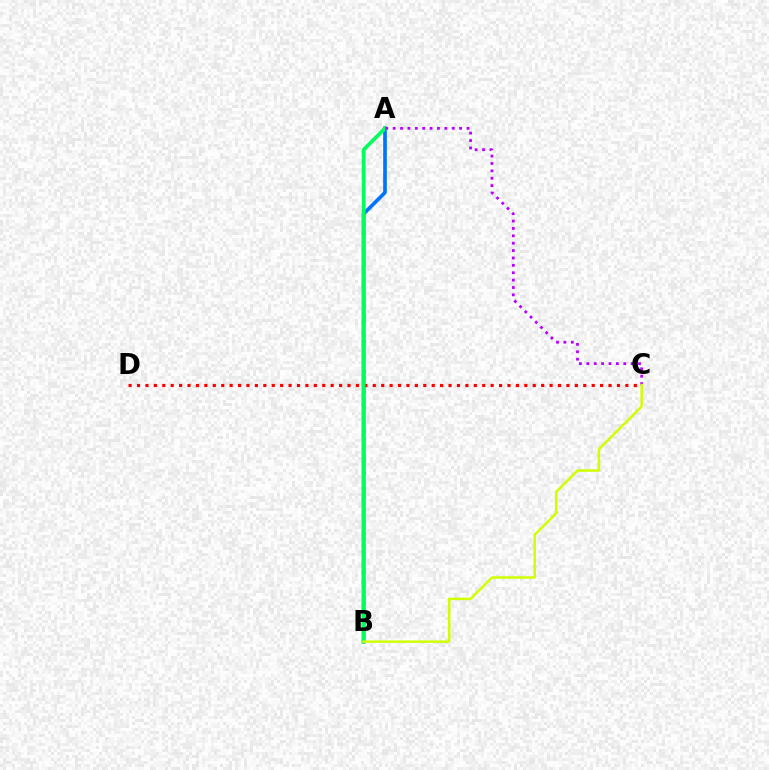{('A', 'B'): [{'color': '#0074ff', 'line_style': 'solid', 'thickness': 2.63}, {'color': '#00ff5c', 'line_style': 'solid', 'thickness': 2.65}], ('C', 'D'): [{'color': '#ff0000', 'line_style': 'dotted', 'thickness': 2.29}], ('A', 'C'): [{'color': '#b900ff', 'line_style': 'dotted', 'thickness': 2.01}], ('B', 'C'): [{'color': '#d1ff00', 'line_style': 'solid', 'thickness': 1.8}]}